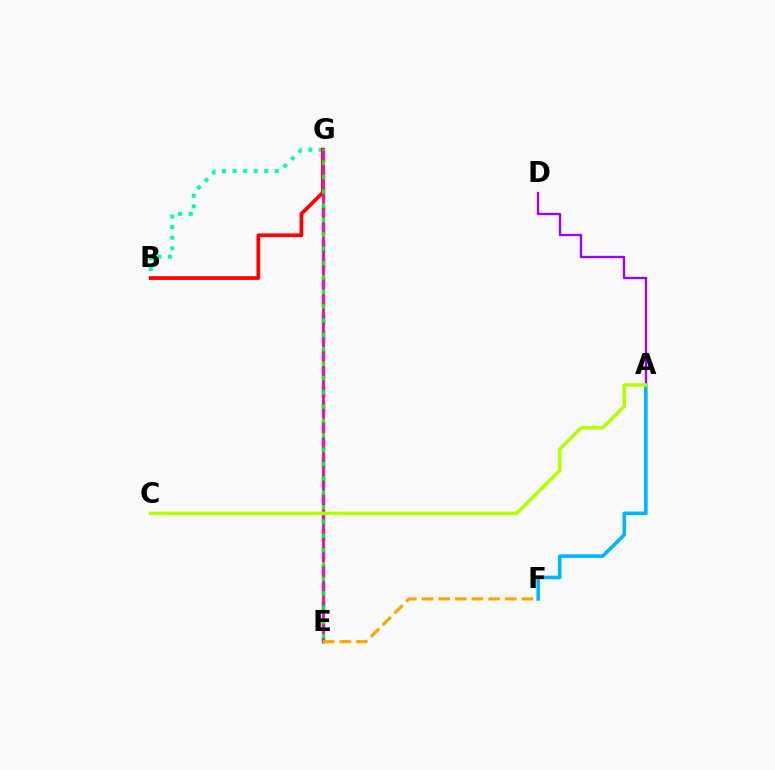{('E', 'G'): [{'color': '#0010ff', 'line_style': 'dashed', 'thickness': 2.45}, {'color': '#08ff00', 'line_style': 'solid', 'thickness': 2.06}, {'color': '#ff00bd', 'line_style': 'dashed', 'thickness': 1.95}], ('B', 'G'): [{'color': '#00ff9d', 'line_style': 'dotted', 'thickness': 2.87}, {'color': '#ff0000', 'line_style': 'solid', 'thickness': 2.69}], ('A', 'D'): [{'color': '#9b00ff', 'line_style': 'solid', 'thickness': 1.66}], ('A', 'F'): [{'color': '#00b5ff', 'line_style': 'solid', 'thickness': 2.61}], ('E', 'F'): [{'color': '#ffa500', 'line_style': 'dashed', 'thickness': 2.26}], ('A', 'C'): [{'color': '#b3ff00', 'line_style': 'solid', 'thickness': 2.5}]}